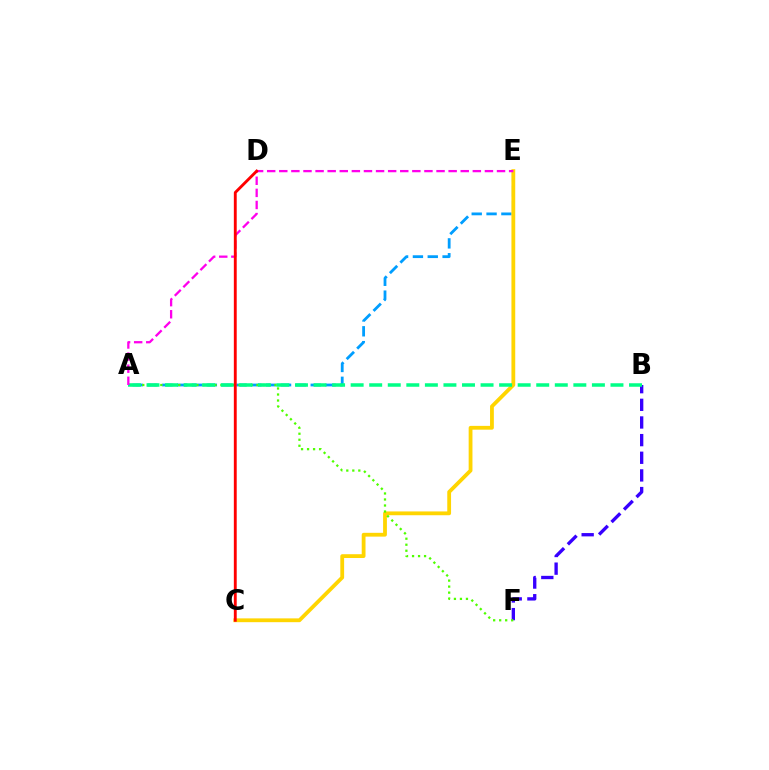{('A', 'E'): [{'color': '#009eff', 'line_style': 'dashed', 'thickness': 2.02}, {'color': '#ff00ed', 'line_style': 'dashed', 'thickness': 1.64}], ('B', 'F'): [{'color': '#3700ff', 'line_style': 'dashed', 'thickness': 2.4}], ('C', 'E'): [{'color': '#ffd500', 'line_style': 'solid', 'thickness': 2.74}], ('A', 'F'): [{'color': '#4fff00', 'line_style': 'dotted', 'thickness': 1.63}], ('A', 'B'): [{'color': '#00ff86', 'line_style': 'dashed', 'thickness': 2.52}], ('C', 'D'): [{'color': '#ff0000', 'line_style': 'solid', 'thickness': 2.06}]}